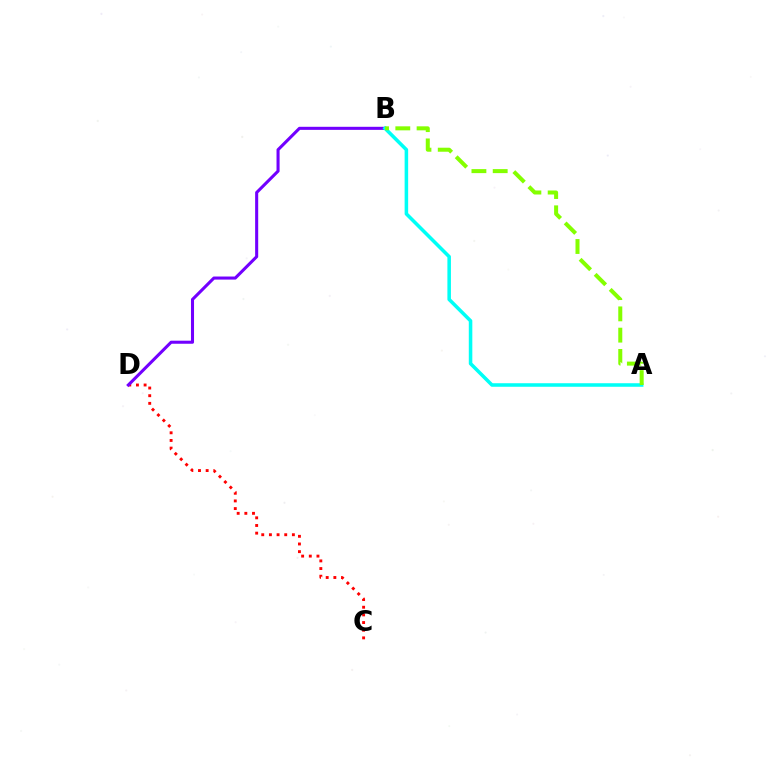{('C', 'D'): [{'color': '#ff0000', 'line_style': 'dotted', 'thickness': 2.08}], ('B', 'D'): [{'color': '#7200ff', 'line_style': 'solid', 'thickness': 2.21}], ('A', 'B'): [{'color': '#00fff6', 'line_style': 'solid', 'thickness': 2.55}, {'color': '#84ff00', 'line_style': 'dashed', 'thickness': 2.89}]}